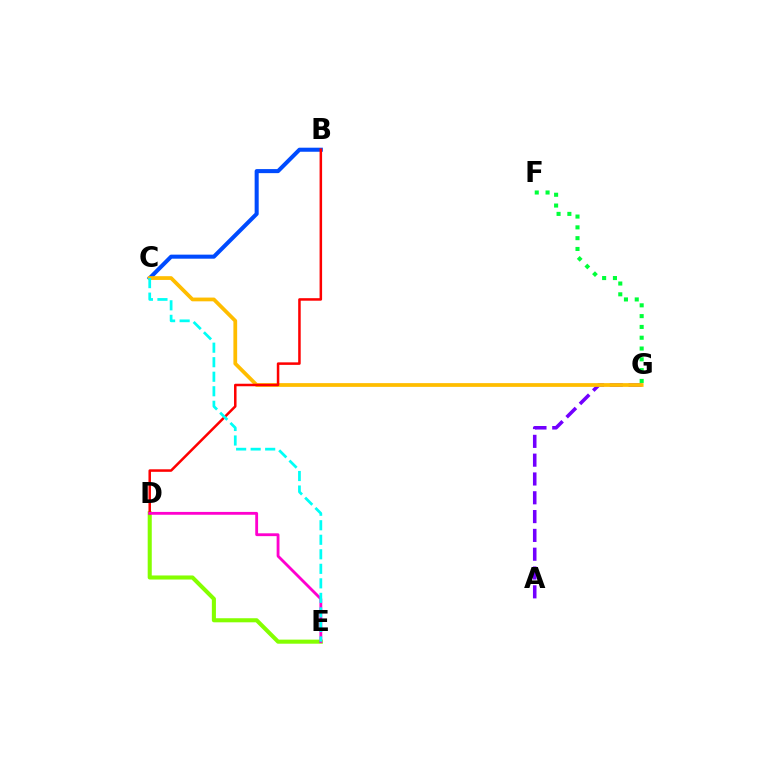{('B', 'C'): [{'color': '#004bff', 'line_style': 'solid', 'thickness': 2.92}], ('A', 'G'): [{'color': '#7200ff', 'line_style': 'dashed', 'thickness': 2.56}], ('F', 'G'): [{'color': '#00ff39', 'line_style': 'dotted', 'thickness': 2.93}], ('D', 'E'): [{'color': '#84ff00', 'line_style': 'solid', 'thickness': 2.93}, {'color': '#ff00cf', 'line_style': 'solid', 'thickness': 2.04}], ('C', 'G'): [{'color': '#ffbd00', 'line_style': 'solid', 'thickness': 2.7}], ('B', 'D'): [{'color': '#ff0000', 'line_style': 'solid', 'thickness': 1.81}], ('C', 'E'): [{'color': '#00fff6', 'line_style': 'dashed', 'thickness': 1.97}]}